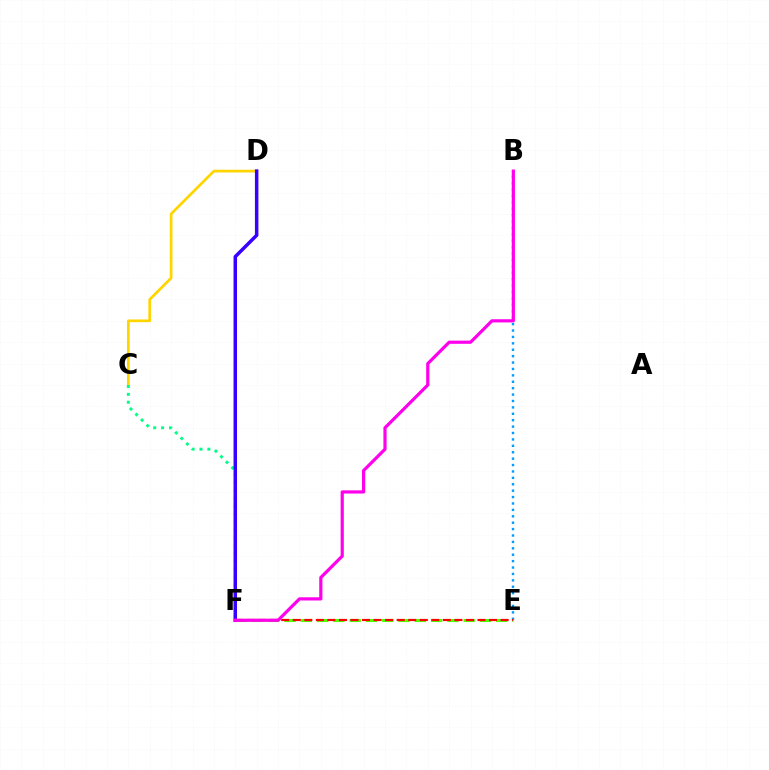{('E', 'F'): [{'color': '#4fff00', 'line_style': 'dashed', 'thickness': 2.21}, {'color': '#ff0000', 'line_style': 'dashed', 'thickness': 1.57}], ('C', 'D'): [{'color': '#ffd500', 'line_style': 'solid', 'thickness': 1.96}], ('B', 'E'): [{'color': '#009eff', 'line_style': 'dotted', 'thickness': 1.74}], ('C', 'F'): [{'color': '#00ff86', 'line_style': 'dotted', 'thickness': 2.14}], ('D', 'F'): [{'color': '#3700ff', 'line_style': 'solid', 'thickness': 2.51}], ('B', 'F'): [{'color': '#ff00ed', 'line_style': 'solid', 'thickness': 2.3}]}